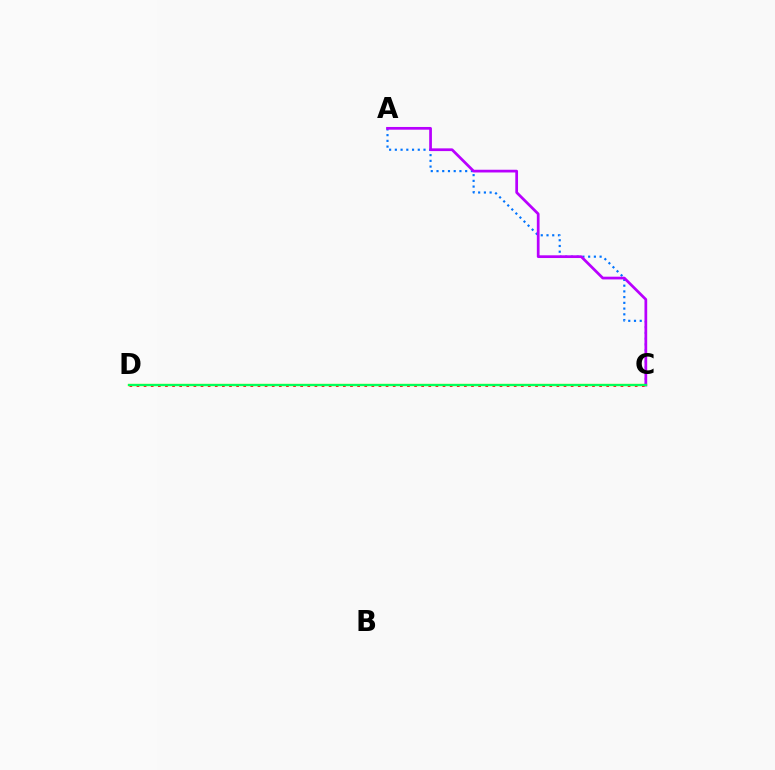{('C', 'D'): [{'color': '#d1ff00', 'line_style': 'solid', 'thickness': 1.67}, {'color': '#ff0000', 'line_style': 'dotted', 'thickness': 1.93}, {'color': '#00ff5c', 'line_style': 'solid', 'thickness': 1.59}], ('A', 'C'): [{'color': '#0074ff', 'line_style': 'dotted', 'thickness': 1.56}, {'color': '#b900ff', 'line_style': 'solid', 'thickness': 1.96}]}